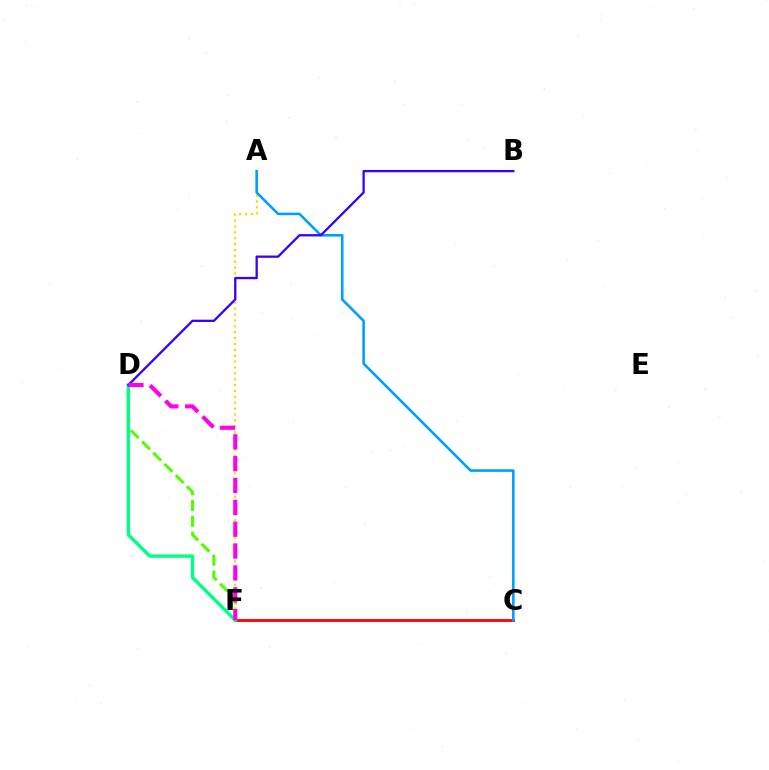{('C', 'F'): [{'color': '#ff0000', 'line_style': 'solid', 'thickness': 2.04}], ('D', 'F'): [{'color': '#4fff00', 'line_style': 'dashed', 'thickness': 2.16}, {'color': '#00ff86', 'line_style': 'solid', 'thickness': 2.43}, {'color': '#ff00ed', 'line_style': 'dashed', 'thickness': 2.97}], ('A', 'F'): [{'color': '#ffd500', 'line_style': 'dotted', 'thickness': 1.6}], ('A', 'C'): [{'color': '#009eff', 'line_style': 'solid', 'thickness': 1.86}], ('B', 'D'): [{'color': '#3700ff', 'line_style': 'solid', 'thickness': 1.65}]}